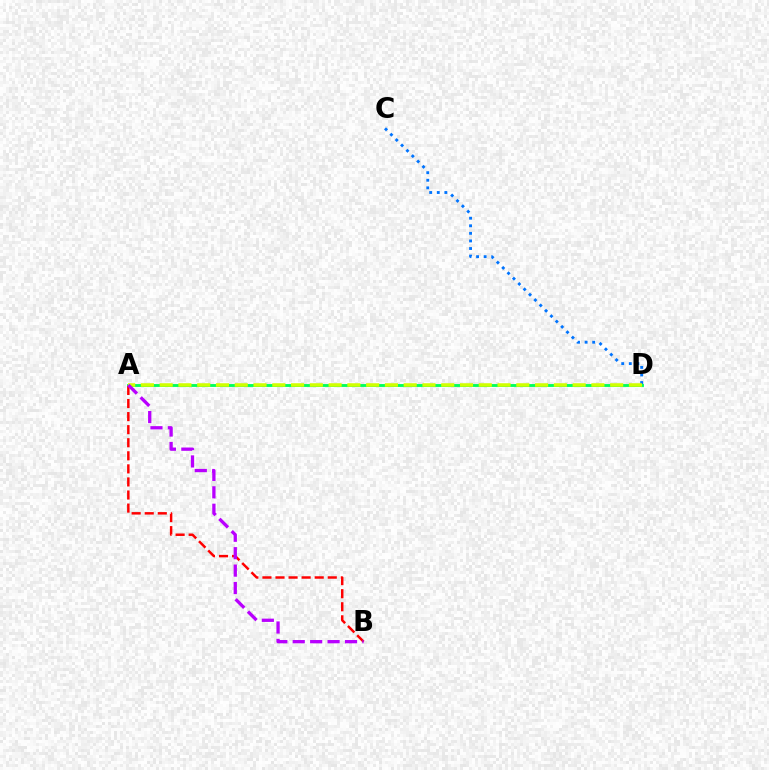{('C', 'D'): [{'color': '#0074ff', 'line_style': 'dotted', 'thickness': 2.06}], ('A', 'D'): [{'color': '#00ff5c', 'line_style': 'solid', 'thickness': 2.06}, {'color': '#d1ff00', 'line_style': 'dashed', 'thickness': 2.55}], ('A', 'B'): [{'color': '#ff0000', 'line_style': 'dashed', 'thickness': 1.78}, {'color': '#b900ff', 'line_style': 'dashed', 'thickness': 2.37}]}